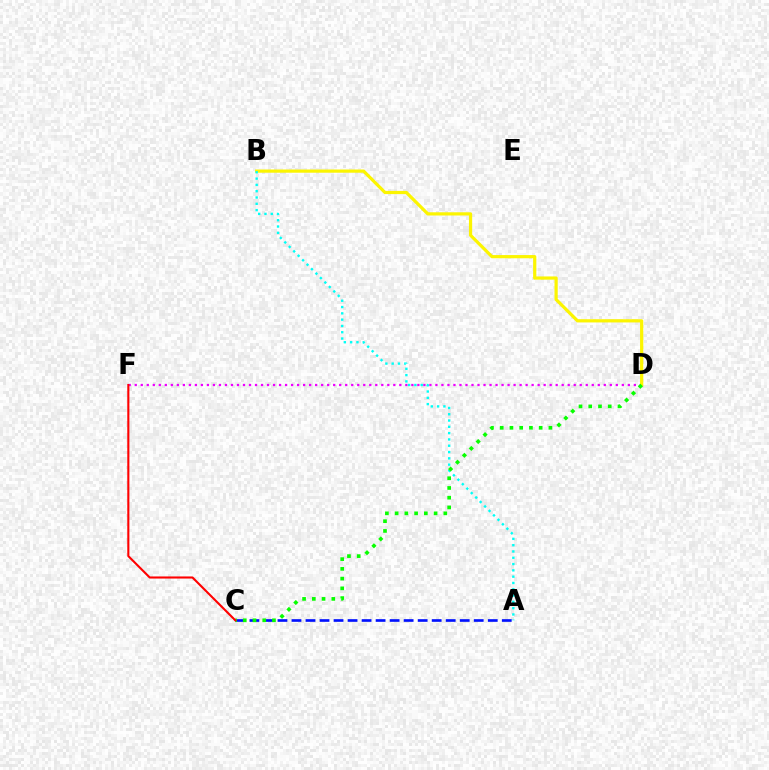{('D', 'F'): [{'color': '#ee00ff', 'line_style': 'dotted', 'thickness': 1.63}], ('B', 'D'): [{'color': '#fcf500', 'line_style': 'solid', 'thickness': 2.32}], ('A', 'B'): [{'color': '#00fff6', 'line_style': 'dotted', 'thickness': 1.71}], ('A', 'C'): [{'color': '#0010ff', 'line_style': 'dashed', 'thickness': 1.9}], ('C', 'D'): [{'color': '#08ff00', 'line_style': 'dotted', 'thickness': 2.65}], ('C', 'F'): [{'color': '#ff0000', 'line_style': 'solid', 'thickness': 1.51}]}